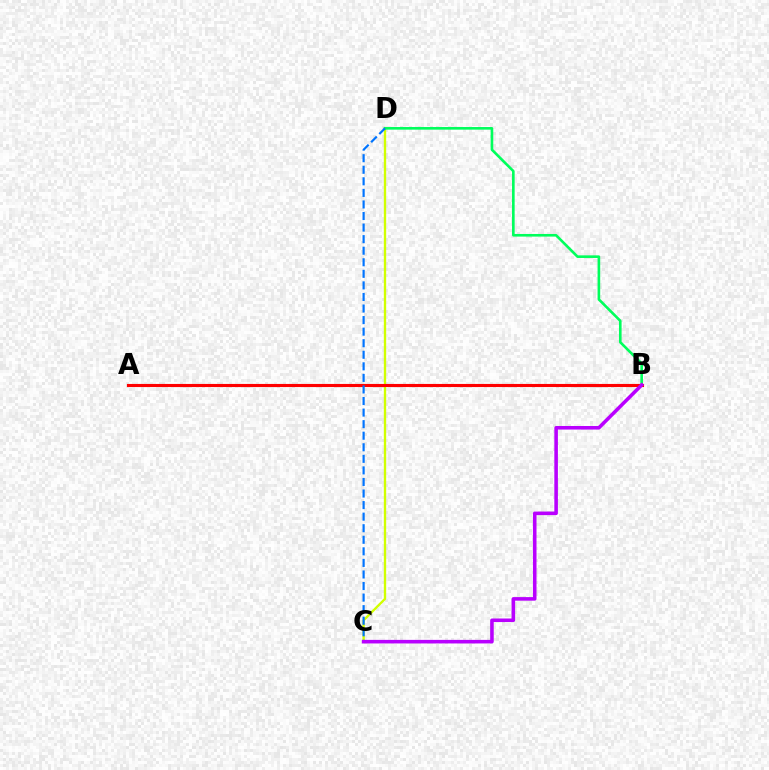{('C', 'D'): [{'color': '#d1ff00', 'line_style': 'solid', 'thickness': 1.69}, {'color': '#0074ff', 'line_style': 'dashed', 'thickness': 1.57}], ('B', 'D'): [{'color': '#00ff5c', 'line_style': 'solid', 'thickness': 1.89}], ('A', 'B'): [{'color': '#ff0000', 'line_style': 'solid', 'thickness': 2.24}], ('B', 'C'): [{'color': '#b900ff', 'line_style': 'solid', 'thickness': 2.57}]}